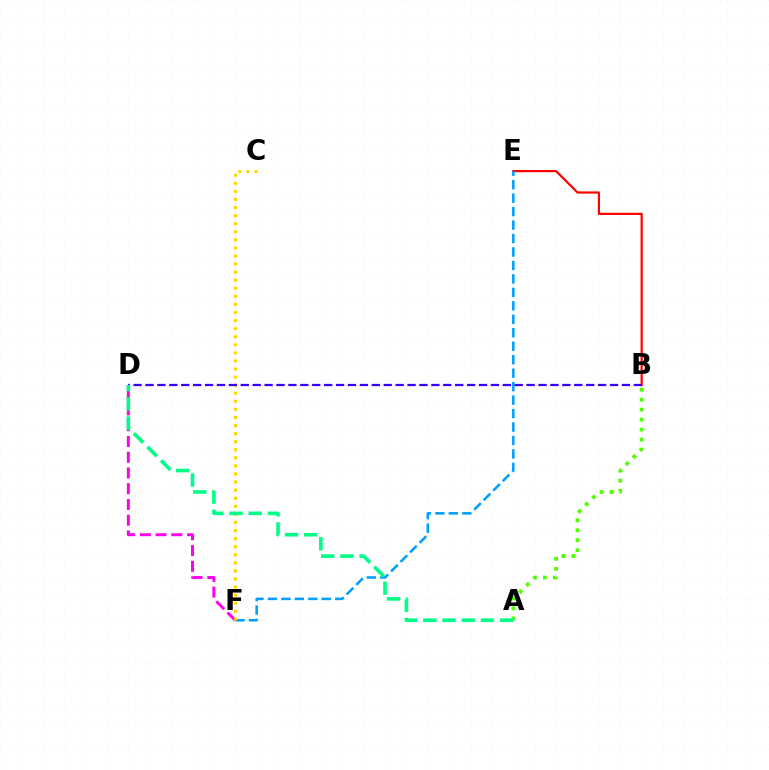{('B', 'E'): [{'color': '#ff0000', 'line_style': 'solid', 'thickness': 1.58}], ('D', 'F'): [{'color': '#ff00ed', 'line_style': 'dashed', 'thickness': 2.14}], ('E', 'F'): [{'color': '#009eff', 'line_style': 'dashed', 'thickness': 1.83}], ('C', 'F'): [{'color': '#ffd500', 'line_style': 'dotted', 'thickness': 2.19}], ('B', 'D'): [{'color': '#3700ff', 'line_style': 'dashed', 'thickness': 1.62}], ('A', 'B'): [{'color': '#4fff00', 'line_style': 'dotted', 'thickness': 2.71}], ('A', 'D'): [{'color': '#00ff86', 'line_style': 'dashed', 'thickness': 2.61}]}